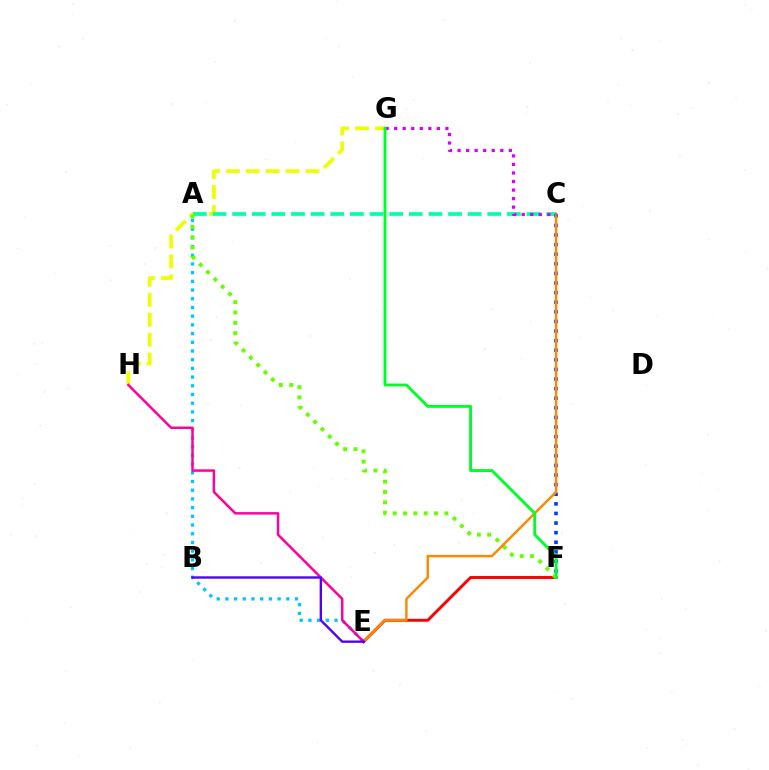{('G', 'H'): [{'color': '#eeff00', 'line_style': 'dashed', 'thickness': 2.71}], ('A', 'C'): [{'color': '#00ffaf', 'line_style': 'dashed', 'thickness': 2.67}], ('A', 'E'): [{'color': '#00c7ff', 'line_style': 'dotted', 'thickness': 2.36}], ('C', 'F'): [{'color': '#003fff', 'line_style': 'dotted', 'thickness': 2.61}], ('E', 'F'): [{'color': '#ff0000', 'line_style': 'solid', 'thickness': 2.12}], ('A', 'F'): [{'color': '#66ff00', 'line_style': 'dotted', 'thickness': 2.81}], ('C', 'E'): [{'color': '#ff8800', 'line_style': 'solid', 'thickness': 1.77}], ('C', 'G'): [{'color': '#d600ff', 'line_style': 'dotted', 'thickness': 2.32}], ('F', 'G'): [{'color': '#00ff27', 'line_style': 'solid', 'thickness': 2.08}], ('E', 'H'): [{'color': '#ff00a0', 'line_style': 'solid', 'thickness': 1.8}], ('B', 'E'): [{'color': '#4f00ff', 'line_style': 'solid', 'thickness': 1.71}]}